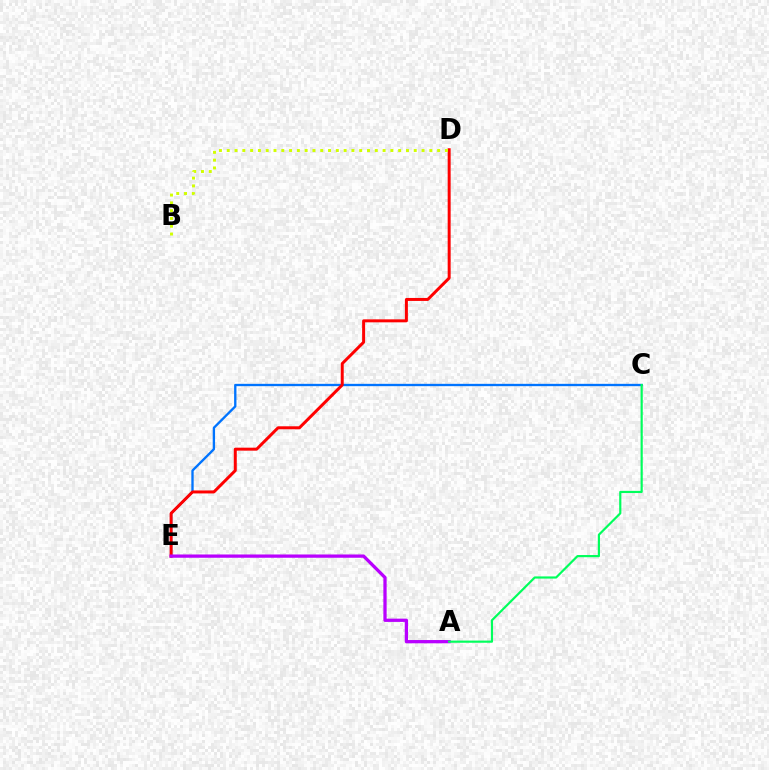{('C', 'E'): [{'color': '#0074ff', 'line_style': 'solid', 'thickness': 1.68}], ('D', 'E'): [{'color': '#ff0000', 'line_style': 'solid', 'thickness': 2.15}], ('A', 'E'): [{'color': '#b900ff', 'line_style': 'solid', 'thickness': 2.35}], ('B', 'D'): [{'color': '#d1ff00', 'line_style': 'dotted', 'thickness': 2.12}], ('A', 'C'): [{'color': '#00ff5c', 'line_style': 'solid', 'thickness': 1.57}]}